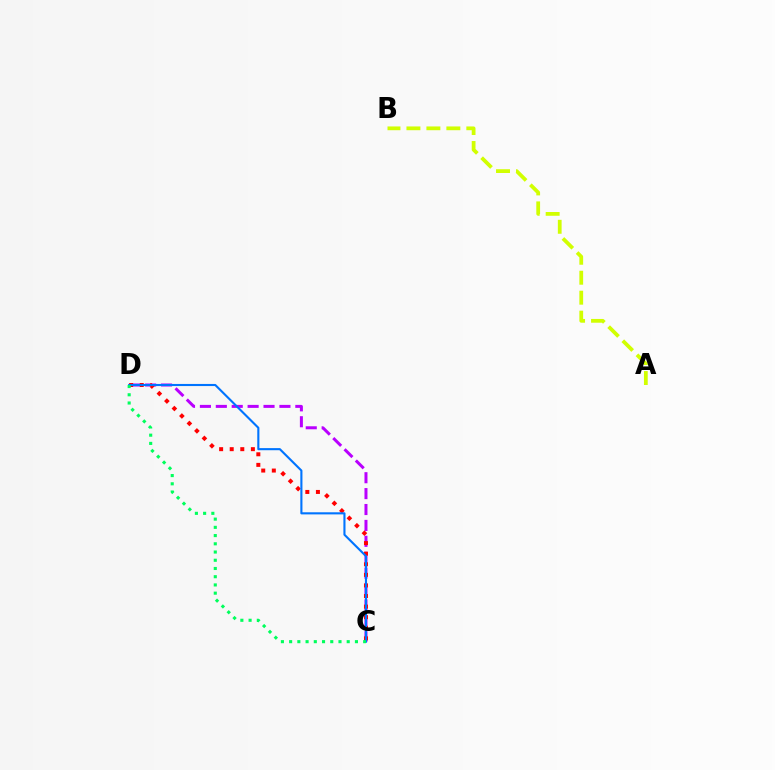{('C', 'D'): [{'color': '#b900ff', 'line_style': 'dashed', 'thickness': 2.16}, {'color': '#ff0000', 'line_style': 'dotted', 'thickness': 2.88}, {'color': '#0074ff', 'line_style': 'solid', 'thickness': 1.52}, {'color': '#00ff5c', 'line_style': 'dotted', 'thickness': 2.24}], ('A', 'B'): [{'color': '#d1ff00', 'line_style': 'dashed', 'thickness': 2.71}]}